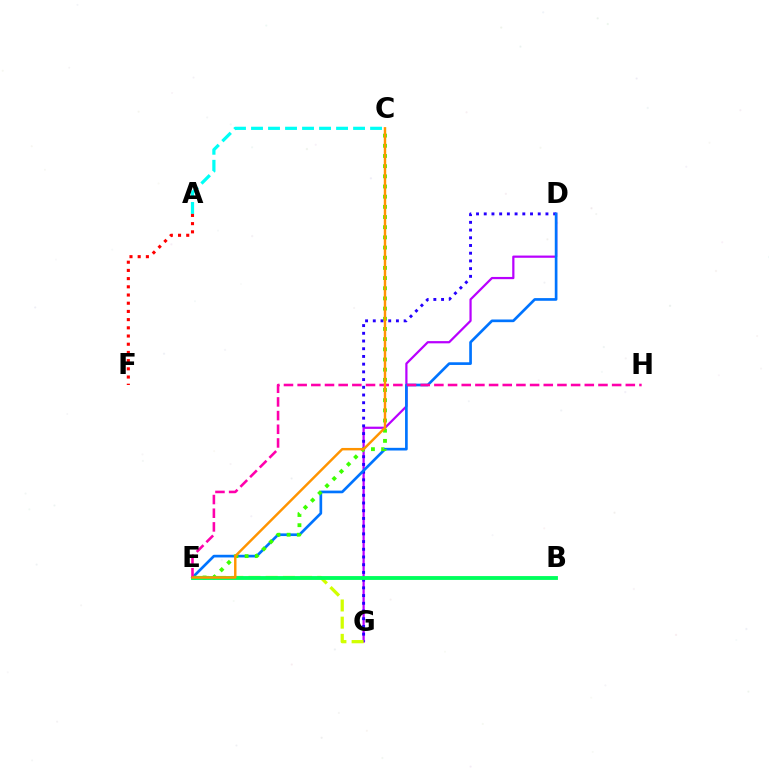{('D', 'G'): [{'color': '#b900ff', 'line_style': 'solid', 'thickness': 1.6}, {'color': '#2500ff', 'line_style': 'dotted', 'thickness': 2.1}], ('A', 'C'): [{'color': '#00fff6', 'line_style': 'dashed', 'thickness': 2.31}], ('D', 'E'): [{'color': '#0074ff', 'line_style': 'solid', 'thickness': 1.93}], ('A', 'F'): [{'color': '#ff0000', 'line_style': 'dotted', 'thickness': 2.23}], ('E', 'G'): [{'color': '#d1ff00', 'line_style': 'dashed', 'thickness': 2.34}], ('C', 'E'): [{'color': '#3dff00', 'line_style': 'dotted', 'thickness': 2.76}, {'color': '#ff9400', 'line_style': 'solid', 'thickness': 1.76}], ('B', 'E'): [{'color': '#00ff5c', 'line_style': 'solid', 'thickness': 2.77}], ('E', 'H'): [{'color': '#ff00ac', 'line_style': 'dashed', 'thickness': 1.86}]}